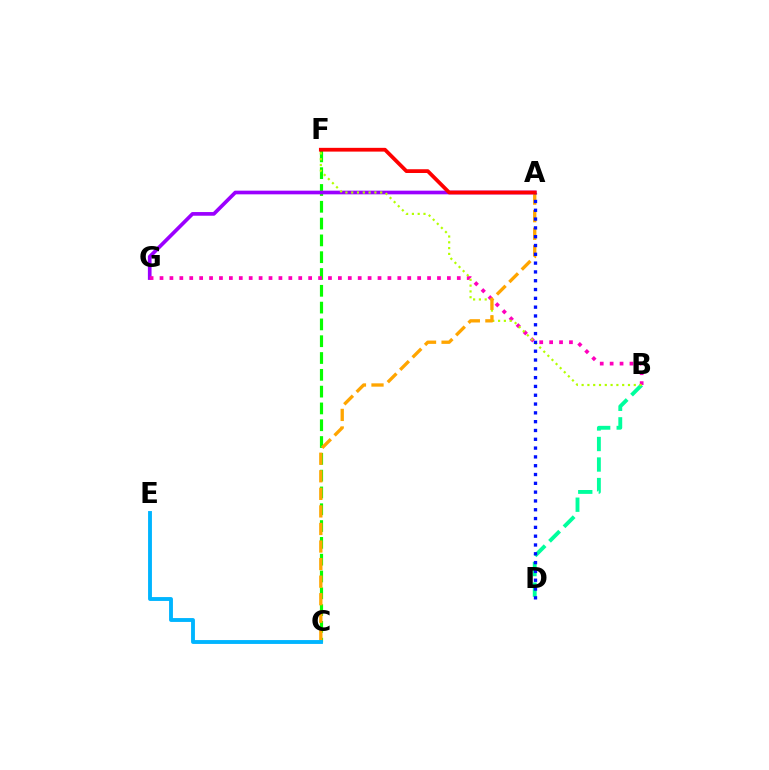{('C', 'F'): [{'color': '#08ff00', 'line_style': 'dashed', 'thickness': 2.28}], ('A', 'G'): [{'color': '#9b00ff', 'line_style': 'solid', 'thickness': 2.65}], ('B', 'D'): [{'color': '#00ff9d', 'line_style': 'dashed', 'thickness': 2.79}], ('B', 'G'): [{'color': '#ff00bd', 'line_style': 'dotted', 'thickness': 2.69}], ('B', 'F'): [{'color': '#b3ff00', 'line_style': 'dotted', 'thickness': 1.57}], ('A', 'C'): [{'color': '#ffa500', 'line_style': 'dashed', 'thickness': 2.39}], ('A', 'D'): [{'color': '#0010ff', 'line_style': 'dotted', 'thickness': 2.39}], ('A', 'F'): [{'color': '#ff0000', 'line_style': 'solid', 'thickness': 2.71}], ('C', 'E'): [{'color': '#00b5ff', 'line_style': 'solid', 'thickness': 2.79}]}